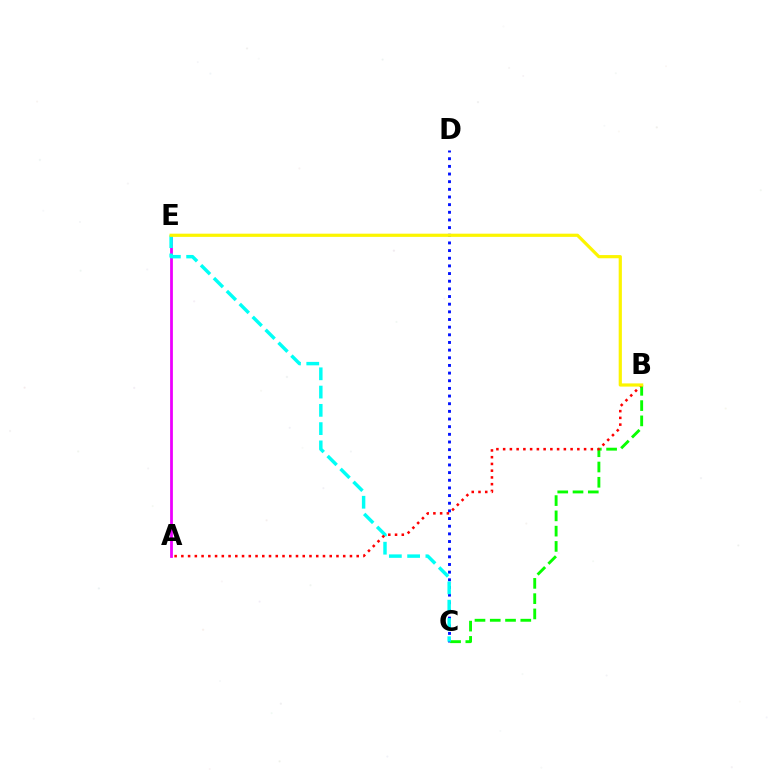{('C', 'D'): [{'color': '#0010ff', 'line_style': 'dotted', 'thickness': 2.08}], ('A', 'E'): [{'color': '#ee00ff', 'line_style': 'solid', 'thickness': 2.0}], ('B', 'C'): [{'color': '#08ff00', 'line_style': 'dashed', 'thickness': 2.07}], ('C', 'E'): [{'color': '#00fff6', 'line_style': 'dashed', 'thickness': 2.48}], ('A', 'B'): [{'color': '#ff0000', 'line_style': 'dotted', 'thickness': 1.83}], ('B', 'E'): [{'color': '#fcf500', 'line_style': 'solid', 'thickness': 2.3}]}